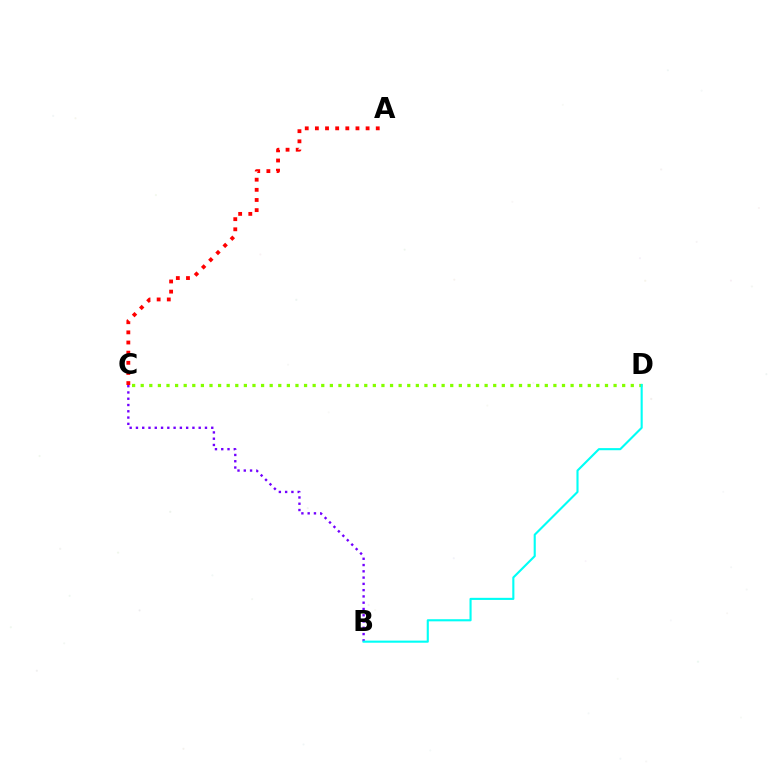{('B', 'C'): [{'color': '#7200ff', 'line_style': 'dotted', 'thickness': 1.71}], ('C', 'D'): [{'color': '#84ff00', 'line_style': 'dotted', 'thickness': 2.34}], ('A', 'C'): [{'color': '#ff0000', 'line_style': 'dotted', 'thickness': 2.76}], ('B', 'D'): [{'color': '#00fff6', 'line_style': 'solid', 'thickness': 1.52}]}